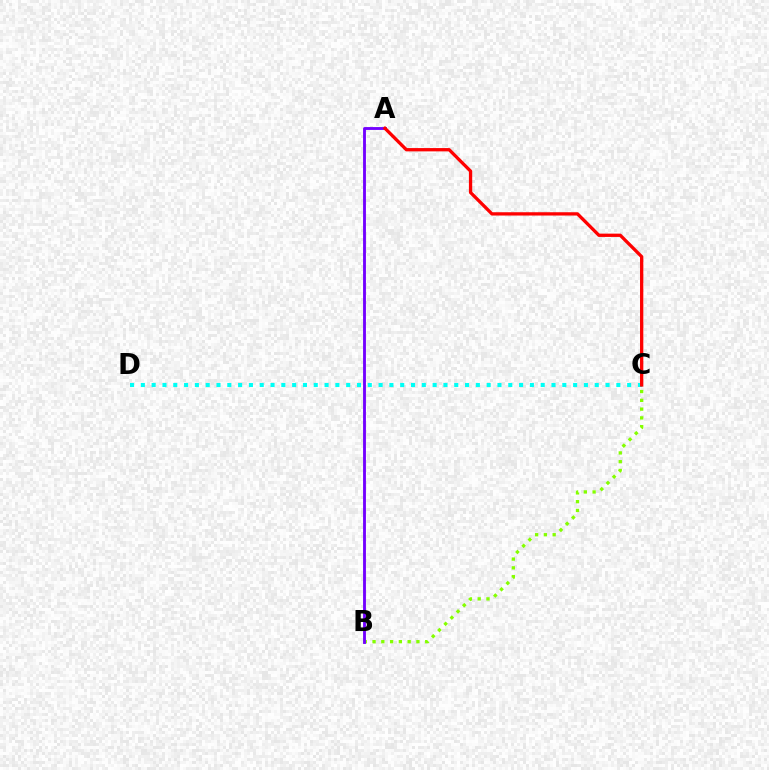{('C', 'D'): [{'color': '#00fff6', 'line_style': 'dotted', 'thickness': 2.94}], ('B', 'C'): [{'color': '#84ff00', 'line_style': 'dotted', 'thickness': 2.38}], ('A', 'B'): [{'color': '#7200ff', 'line_style': 'solid', 'thickness': 2.06}], ('A', 'C'): [{'color': '#ff0000', 'line_style': 'solid', 'thickness': 2.37}]}